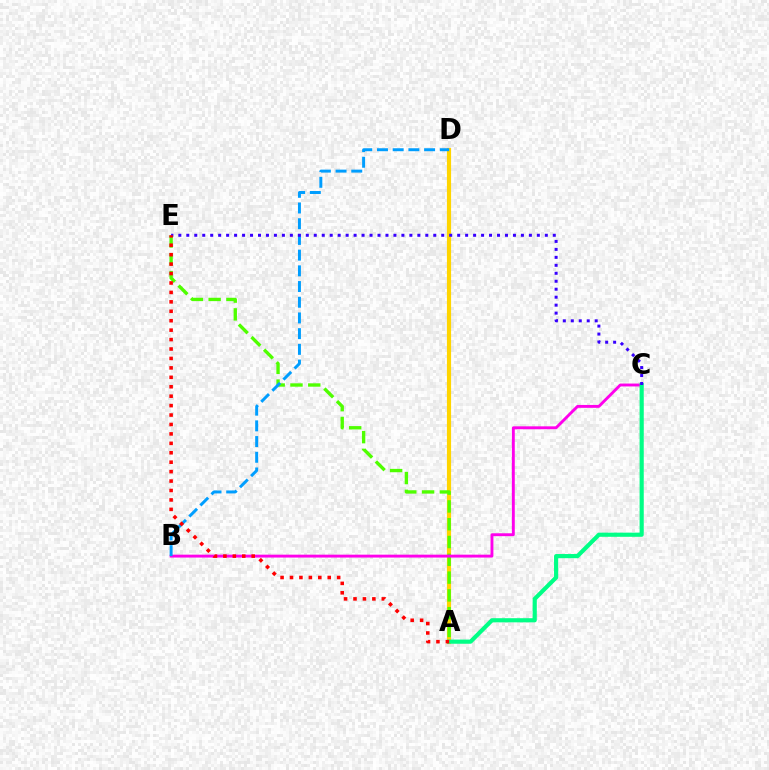{('A', 'D'): [{'color': '#ffd500', 'line_style': 'solid', 'thickness': 3.0}], ('A', 'E'): [{'color': '#4fff00', 'line_style': 'dashed', 'thickness': 2.42}, {'color': '#ff0000', 'line_style': 'dotted', 'thickness': 2.56}], ('B', 'C'): [{'color': '#ff00ed', 'line_style': 'solid', 'thickness': 2.08}], ('B', 'D'): [{'color': '#009eff', 'line_style': 'dashed', 'thickness': 2.13}], ('A', 'C'): [{'color': '#00ff86', 'line_style': 'solid', 'thickness': 2.99}], ('C', 'E'): [{'color': '#3700ff', 'line_style': 'dotted', 'thickness': 2.16}]}